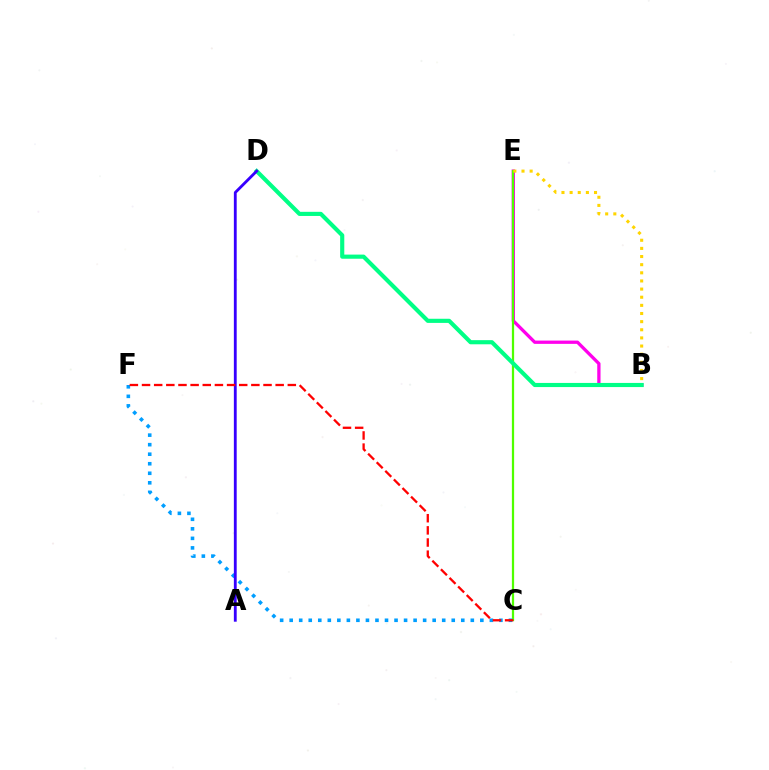{('B', 'E'): [{'color': '#ff00ed', 'line_style': 'solid', 'thickness': 2.37}, {'color': '#ffd500', 'line_style': 'dotted', 'thickness': 2.21}], ('C', 'E'): [{'color': '#4fff00', 'line_style': 'solid', 'thickness': 1.61}], ('C', 'F'): [{'color': '#009eff', 'line_style': 'dotted', 'thickness': 2.59}, {'color': '#ff0000', 'line_style': 'dashed', 'thickness': 1.65}], ('B', 'D'): [{'color': '#00ff86', 'line_style': 'solid', 'thickness': 2.98}], ('A', 'D'): [{'color': '#3700ff', 'line_style': 'solid', 'thickness': 2.04}]}